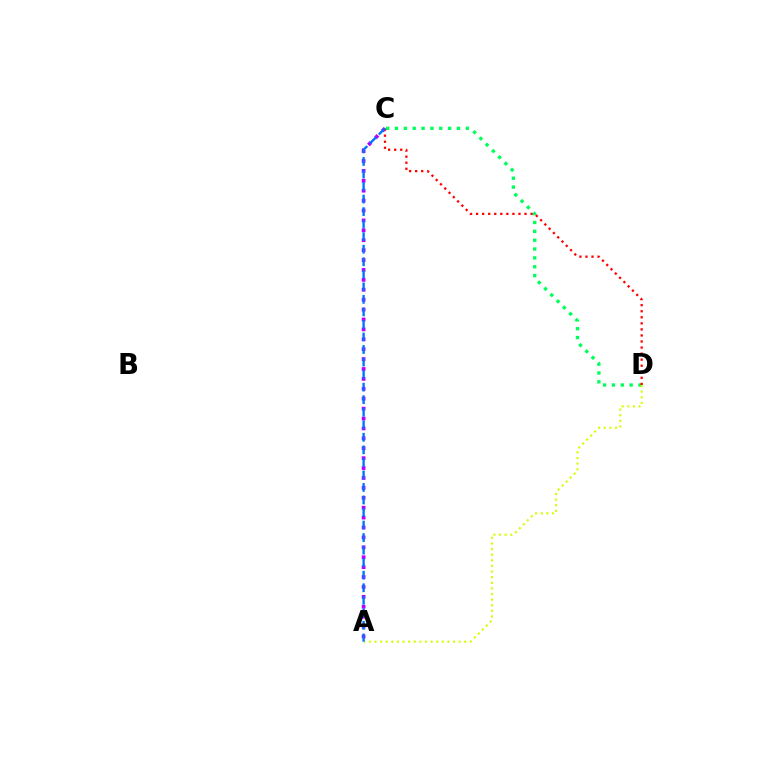{('A', 'C'): [{'color': '#b900ff', 'line_style': 'dotted', 'thickness': 2.69}, {'color': '#0074ff', 'line_style': 'dashed', 'thickness': 1.7}], ('C', 'D'): [{'color': '#00ff5c', 'line_style': 'dotted', 'thickness': 2.41}, {'color': '#ff0000', 'line_style': 'dotted', 'thickness': 1.64}], ('A', 'D'): [{'color': '#d1ff00', 'line_style': 'dotted', 'thickness': 1.53}]}